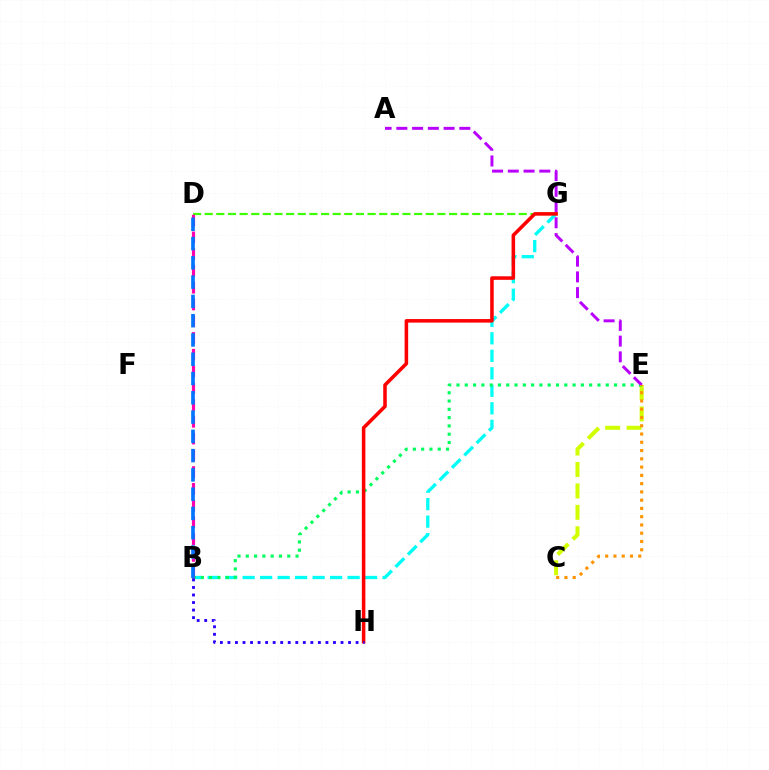{('B', 'G'): [{'color': '#00fff6', 'line_style': 'dashed', 'thickness': 2.38}], ('C', 'E'): [{'color': '#d1ff00', 'line_style': 'dashed', 'thickness': 2.91}, {'color': '#ff9400', 'line_style': 'dotted', 'thickness': 2.25}], ('B', 'E'): [{'color': '#00ff5c', 'line_style': 'dotted', 'thickness': 2.25}], ('D', 'G'): [{'color': '#3dff00', 'line_style': 'dashed', 'thickness': 1.58}], ('A', 'E'): [{'color': '#b900ff', 'line_style': 'dashed', 'thickness': 2.14}], ('B', 'D'): [{'color': '#ff00ac', 'line_style': 'dashed', 'thickness': 2.28}, {'color': '#0074ff', 'line_style': 'dashed', 'thickness': 2.62}], ('G', 'H'): [{'color': '#ff0000', 'line_style': 'solid', 'thickness': 2.56}], ('B', 'H'): [{'color': '#2500ff', 'line_style': 'dotted', 'thickness': 2.05}]}